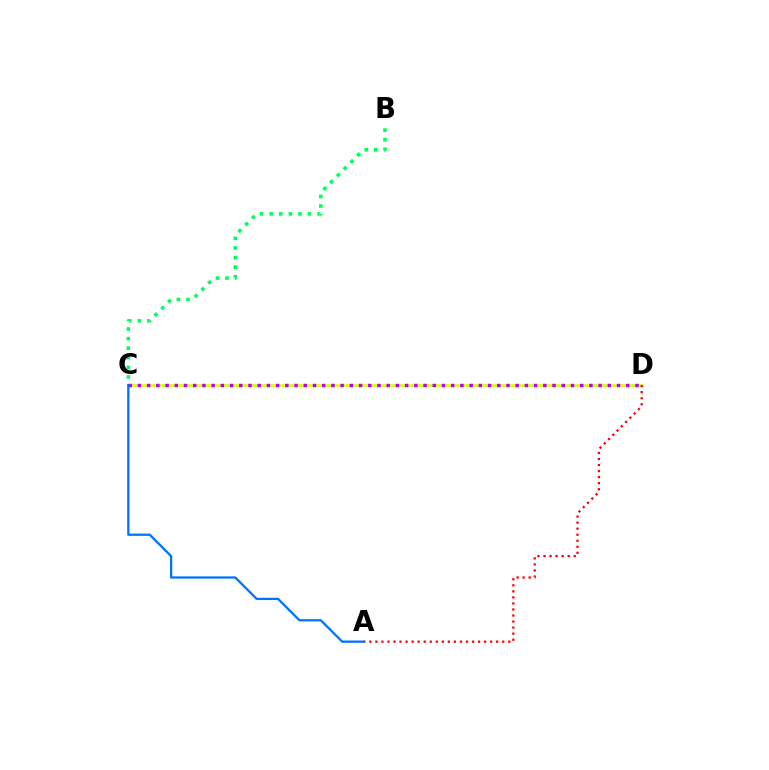{('B', 'C'): [{'color': '#00ff5c', 'line_style': 'dotted', 'thickness': 2.6}], ('C', 'D'): [{'color': '#d1ff00', 'line_style': 'solid', 'thickness': 1.85}, {'color': '#b900ff', 'line_style': 'dotted', 'thickness': 2.5}], ('A', 'D'): [{'color': '#ff0000', 'line_style': 'dotted', 'thickness': 1.64}], ('A', 'C'): [{'color': '#0074ff', 'line_style': 'solid', 'thickness': 1.65}]}